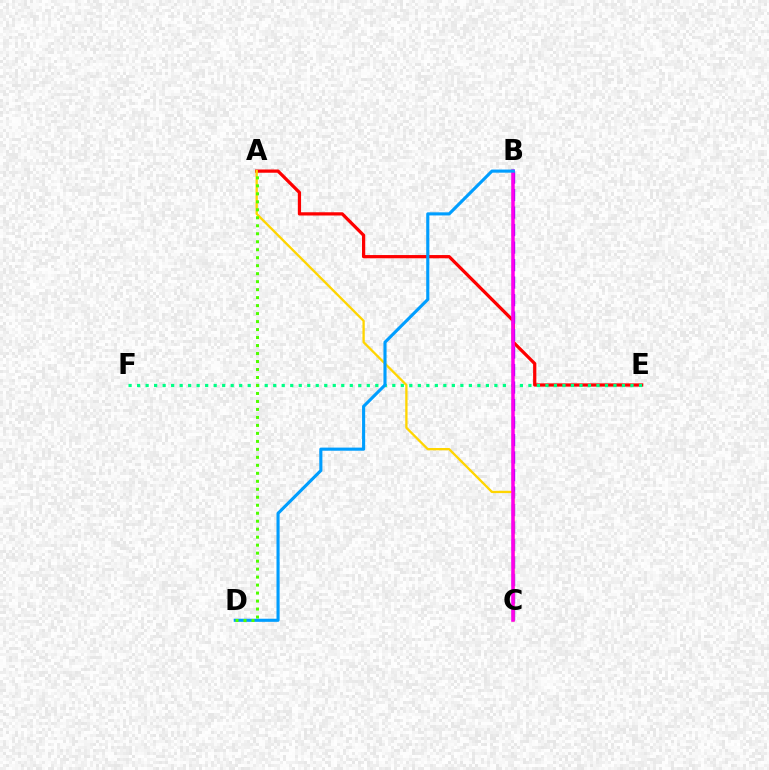{('A', 'E'): [{'color': '#ff0000', 'line_style': 'solid', 'thickness': 2.33}], ('E', 'F'): [{'color': '#00ff86', 'line_style': 'dotted', 'thickness': 2.31}], ('B', 'C'): [{'color': '#3700ff', 'line_style': 'dashed', 'thickness': 2.38}, {'color': '#ff00ed', 'line_style': 'solid', 'thickness': 2.53}], ('A', 'C'): [{'color': '#ffd500', 'line_style': 'solid', 'thickness': 1.66}], ('B', 'D'): [{'color': '#009eff', 'line_style': 'solid', 'thickness': 2.24}], ('A', 'D'): [{'color': '#4fff00', 'line_style': 'dotted', 'thickness': 2.17}]}